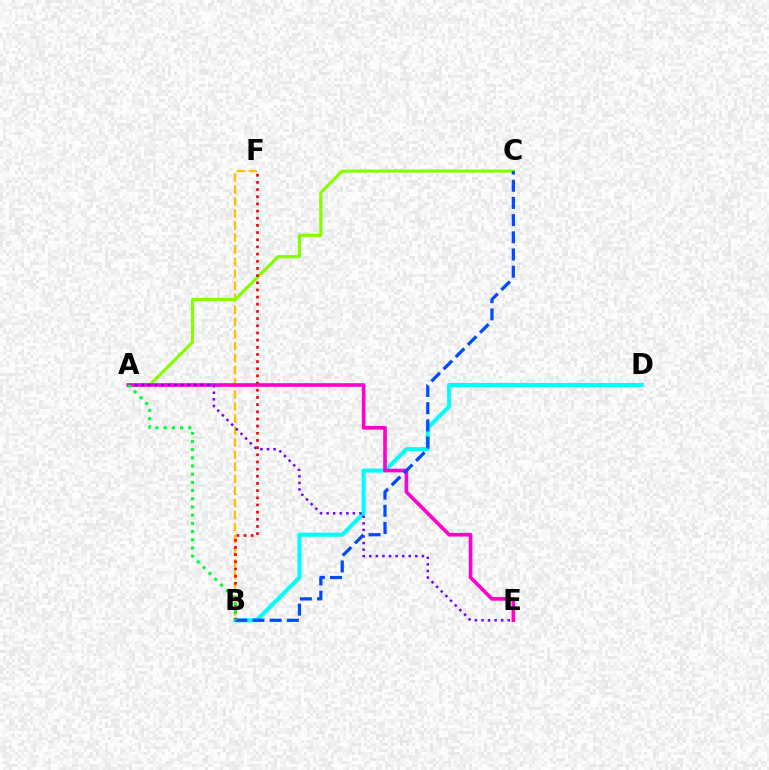{('B', 'F'): [{'color': '#ffbd00', 'line_style': 'dashed', 'thickness': 1.64}, {'color': '#ff0000', 'line_style': 'dotted', 'thickness': 1.95}], ('A', 'C'): [{'color': '#84ff00', 'line_style': 'solid', 'thickness': 2.3}], ('B', 'D'): [{'color': '#00fff6', 'line_style': 'solid', 'thickness': 2.94}], ('A', 'E'): [{'color': '#ff00cf', 'line_style': 'solid', 'thickness': 2.62}, {'color': '#7200ff', 'line_style': 'dotted', 'thickness': 1.79}], ('B', 'C'): [{'color': '#004bff', 'line_style': 'dashed', 'thickness': 2.34}], ('A', 'B'): [{'color': '#00ff39', 'line_style': 'dotted', 'thickness': 2.23}]}